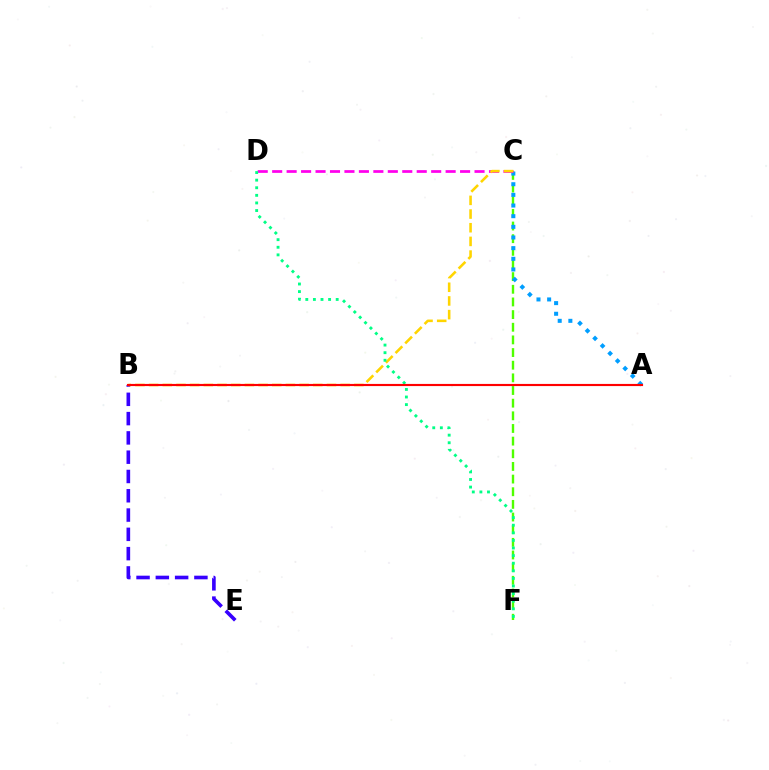{('C', 'F'): [{'color': '#4fff00', 'line_style': 'dashed', 'thickness': 1.72}], ('A', 'C'): [{'color': '#009eff', 'line_style': 'dotted', 'thickness': 2.89}], ('B', 'E'): [{'color': '#3700ff', 'line_style': 'dashed', 'thickness': 2.62}], ('C', 'D'): [{'color': '#ff00ed', 'line_style': 'dashed', 'thickness': 1.96}], ('B', 'C'): [{'color': '#ffd500', 'line_style': 'dashed', 'thickness': 1.86}], ('D', 'F'): [{'color': '#00ff86', 'line_style': 'dotted', 'thickness': 2.06}], ('A', 'B'): [{'color': '#ff0000', 'line_style': 'solid', 'thickness': 1.55}]}